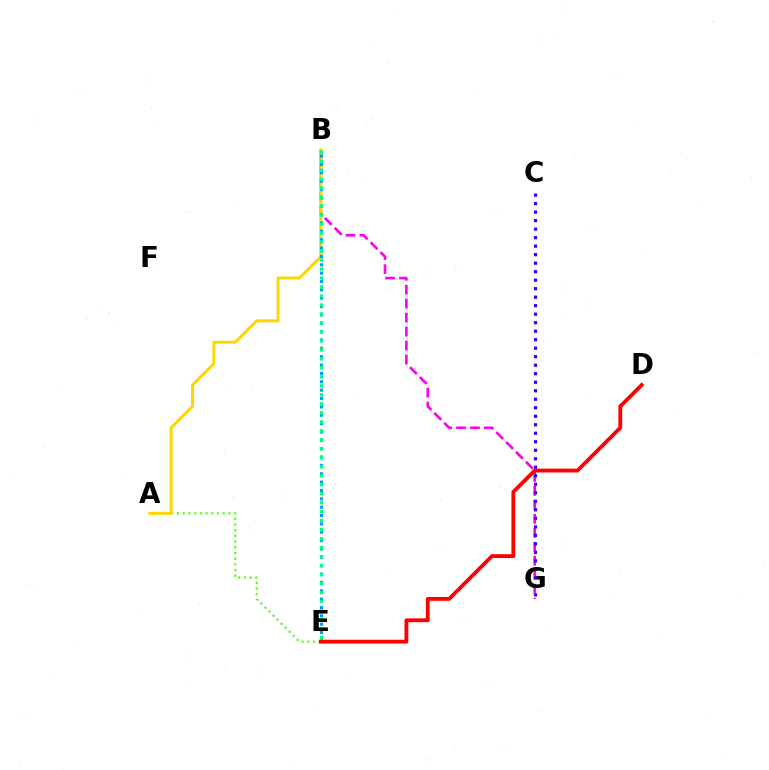{('B', 'G'): [{'color': '#ff00ed', 'line_style': 'dashed', 'thickness': 1.9}], ('C', 'G'): [{'color': '#3700ff', 'line_style': 'dotted', 'thickness': 2.31}], ('A', 'E'): [{'color': '#4fff00', 'line_style': 'dotted', 'thickness': 1.55}], ('A', 'B'): [{'color': '#ffd500', 'line_style': 'solid', 'thickness': 2.13}], ('B', 'E'): [{'color': '#009eff', 'line_style': 'dotted', 'thickness': 2.27}, {'color': '#00ff86', 'line_style': 'dotted', 'thickness': 2.44}], ('D', 'E'): [{'color': '#ff0000', 'line_style': 'solid', 'thickness': 2.75}]}